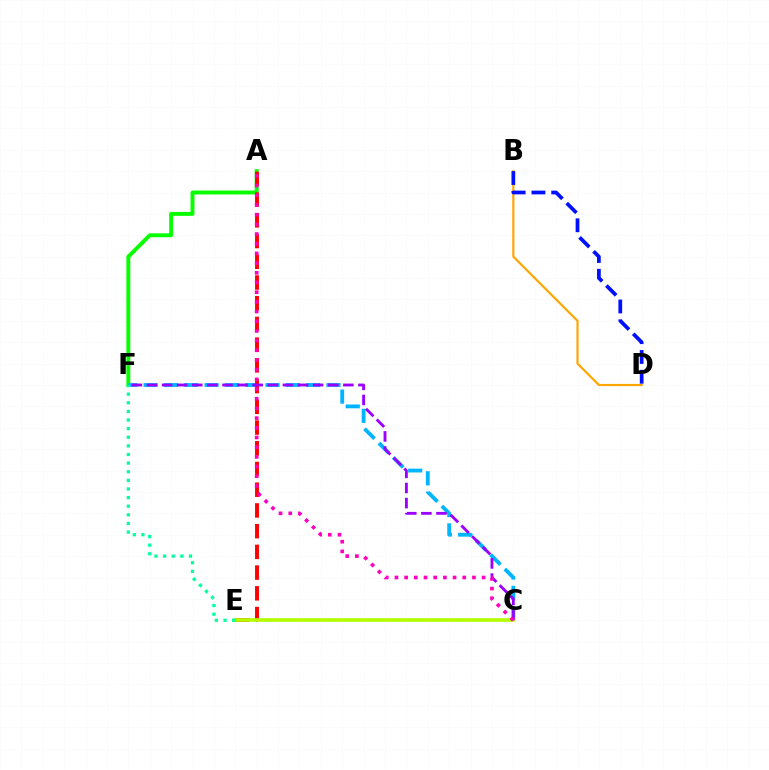{('A', 'F'): [{'color': '#08ff00', 'line_style': 'solid', 'thickness': 2.83}], ('C', 'F'): [{'color': '#00b5ff', 'line_style': 'dashed', 'thickness': 2.76}, {'color': '#9b00ff', 'line_style': 'dashed', 'thickness': 2.05}], ('A', 'E'): [{'color': '#ff0000', 'line_style': 'dashed', 'thickness': 2.81}], ('C', 'E'): [{'color': '#b3ff00', 'line_style': 'solid', 'thickness': 2.63}], ('E', 'F'): [{'color': '#00ff9d', 'line_style': 'dotted', 'thickness': 2.34}], ('B', 'D'): [{'color': '#ffa500', 'line_style': 'solid', 'thickness': 1.56}, {'color': '#0010ff', 'line_style': 'dashed', 'thickness': 2.69}], ('A', 'C'): [{'color': '#ff00bd', 'line_style': 'dotted', 'thickness': 2.63}]}